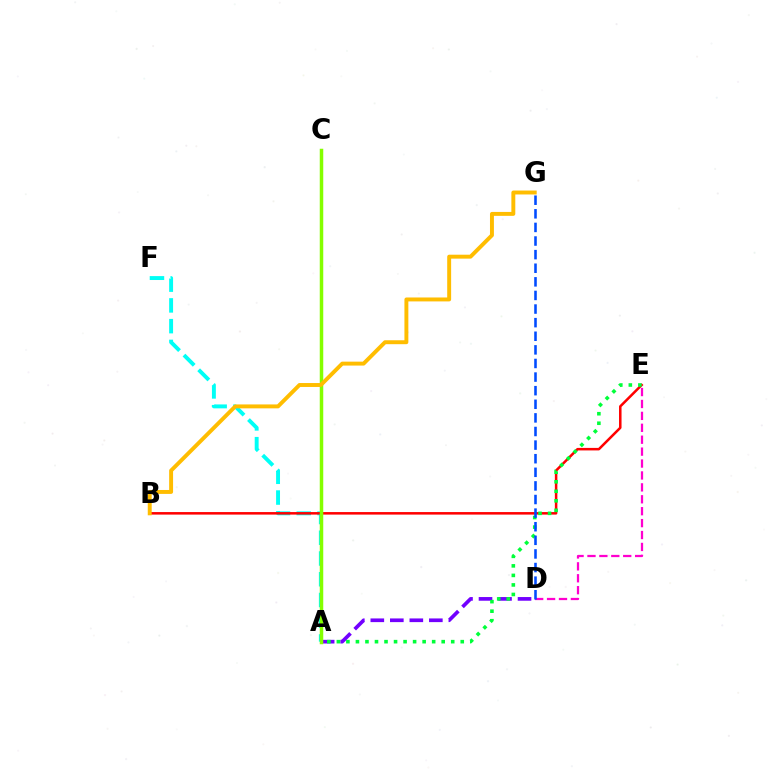{('A', 'F'): [{'color': '#00fff6', 'line_style': 'dashed', 'thickness': 2.82}], ('A', 'D'): [{'color': '#7200ff', 'line_style': 'dashed', 'thickness': 2.65}], ('B', 'E'): [{'color': '#ff0000', 'line_style': 'solid', 'thickness': 1.82}], ('D', 'E'): [{'color': '#ff00cf', 'line_style': 'dashed', 'thickness': 1.62}], ('A', 'E'): [{'color': '#00ff39', 'line_style': 'dotted', 'thickness': 2.59}], ('D', 'G'): [{'color': '#004bff', 'line_style': 'dashed', 'thickness': 1.85}], ('A', 'C'): [{'color': '#84ff00', 'line_style': 'solid', 'thickness': 2.52}], ('B', 'G'): [{'color': '#ffbd00', 'line_style': 'solid', 'thickness': 2.83}]}